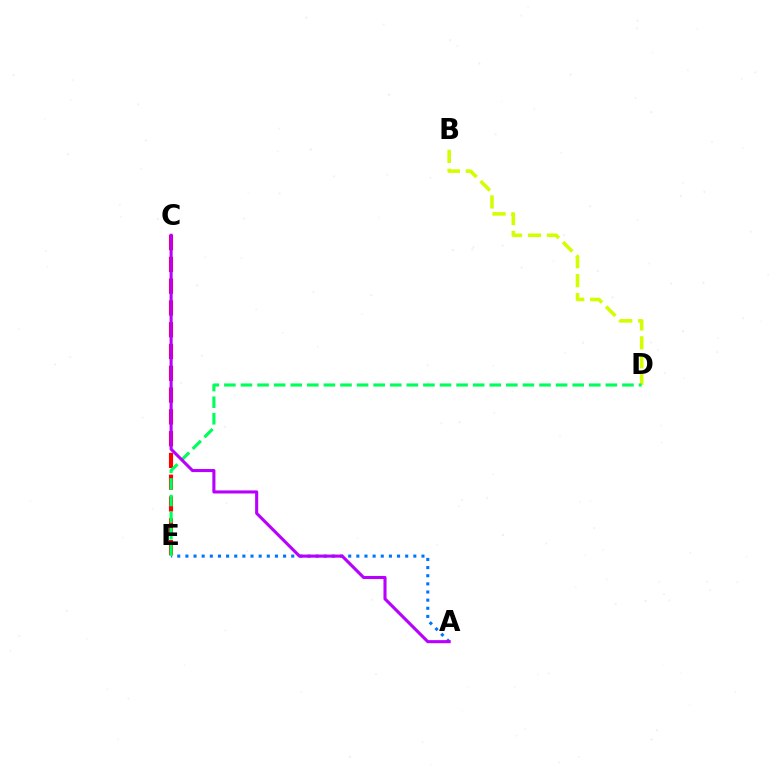{('C', 'E'): [{'color': '#ff0000', 'line_style': 'dashed', 'thickness': 2.96}], ('B', 'D'): [{'color': '#d1ff00', 'line_style': 'dashed', 'thickness': 2.58}], ('A', 'E'): [{'color': '#0074ff', 'line_style': 'dotted', 'thickness': 2.21}], ('D', 'E'): [{'color': '#00ff5c', 'line_style': 'dashed', 'thickness': 2.25}], ('A', 'C'): [{'color': '#b900ff', 'line_style': 'solid', 'thickness': 2.22}]}